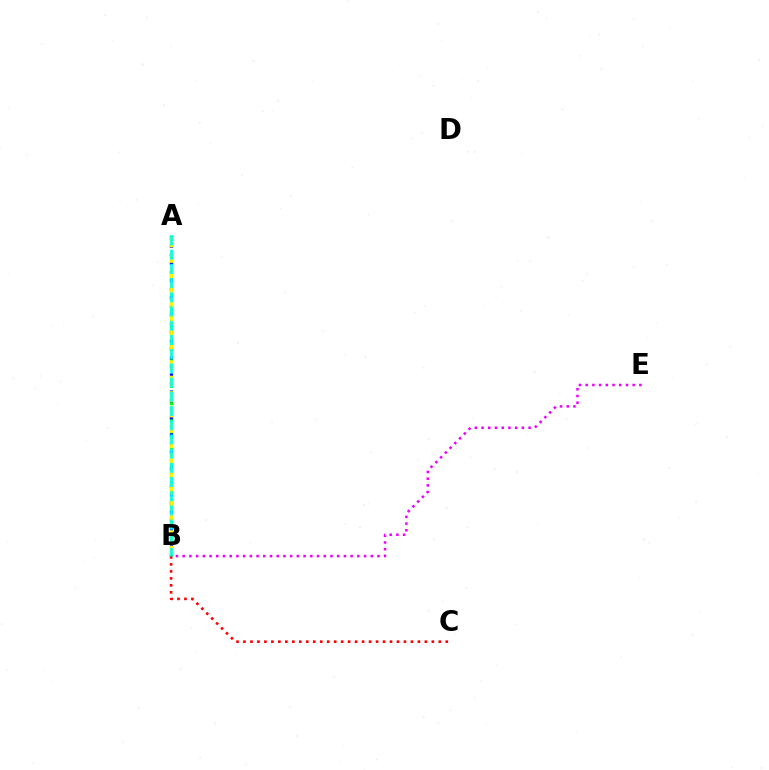{('A', 'B'): [{'color': '#08ff00', 'line_style': 'dashed', 'thickness': 2.38}, {'color': '#0010ff', 'line_style': 'dotted', 'thickness': 2.33}, {'color': '#fcf500', 'line_style': 'dashed', 'thickness': 2.1}, {'color': '#00fff6', 'line_style': 'dashed', 'thickness': 1.93}], ('B', 'C'): [{'color': '#ff0000', 'line_style': 'dotted', 'thickness': 1.9}], ('B', 'E'): [{'color': '#ee00ff', 'line_style': 'dotted', 'thickness': 1.83}]}